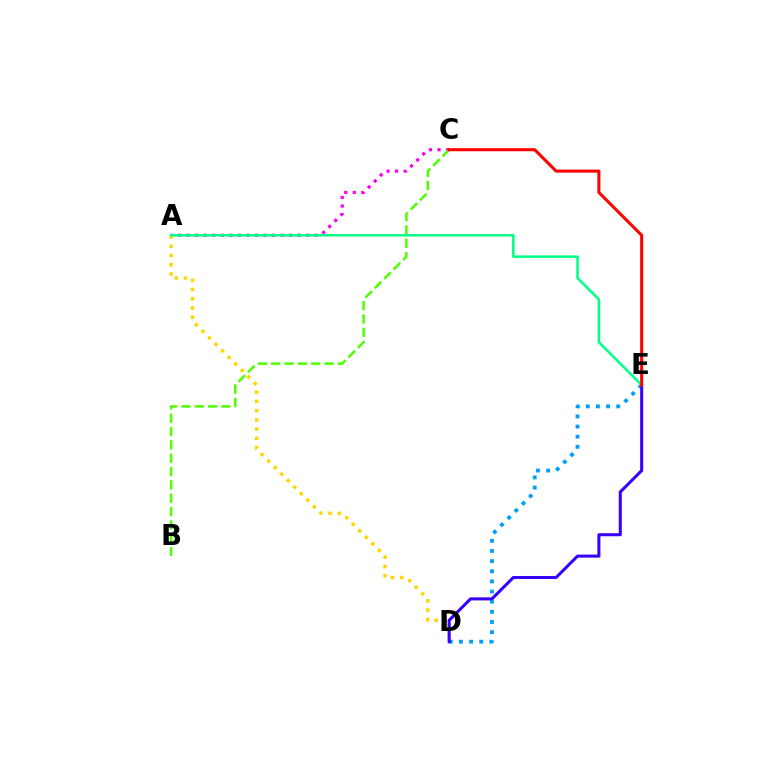{('A', 'C'): [{'color': '#ff00ed', 'line_style': 'dotted', 'thickness': 2.32}], ('A', 'D'): [{'color': '#ffd500', 'line_style': 'dotted', 'thickness': 2.51}], ('D', 'E'): [{'color': '#009eff', 'line_style': 'dotted', 'thickness': 2.76}, {'color': '#3700ff', 'line_style': 'solid', 'thickness': 2.19}], ('B', 'C'): [{'color': '#4fff00', 'line_style': 'dashed', 'thickness': 1.81}], ('A', 'E'): [{'color': '#00ff86', 'line_style': 'solid', 'thickness': 1.82}], ('C', 'E'): [{'color': '#ff0000', 'line_style': 'solid', 'thickness': 2.19}]}